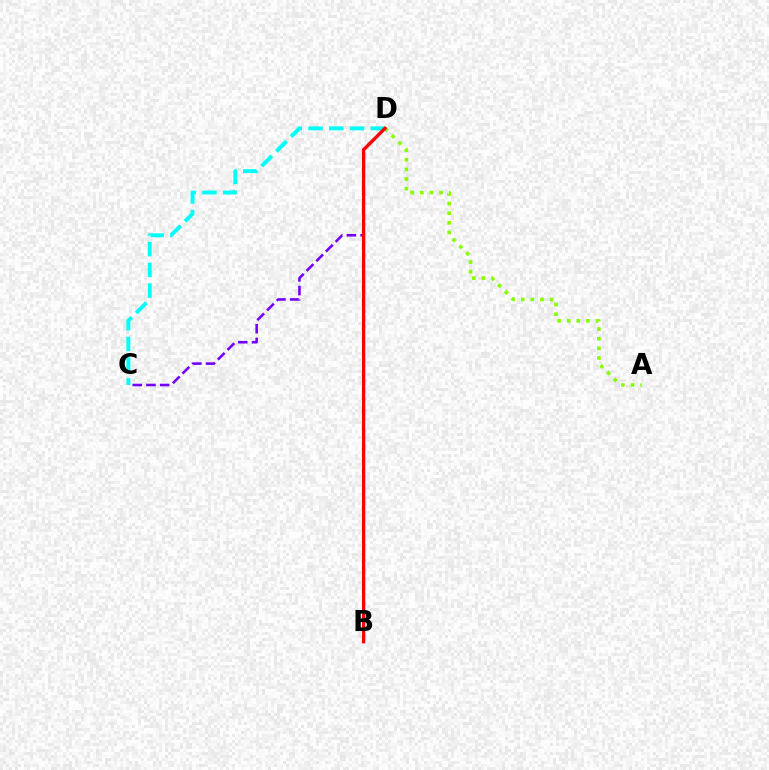{('A', 'D'): [{'color': '#84ff00', 'line_style': 'dotted', 'thickness': 2.61}], ('C', 'D'): [{'color': '#00fff6', 'line_style': 'dashed', 'thickness': 2.82}, {'color': '#7200ff', 'line_style': 'dashed', 'thickness': 1.86}], ('B', 'D'): [{'color': '#ff0000', 'line_style': 'solid', 'thickness': 2.4}]}